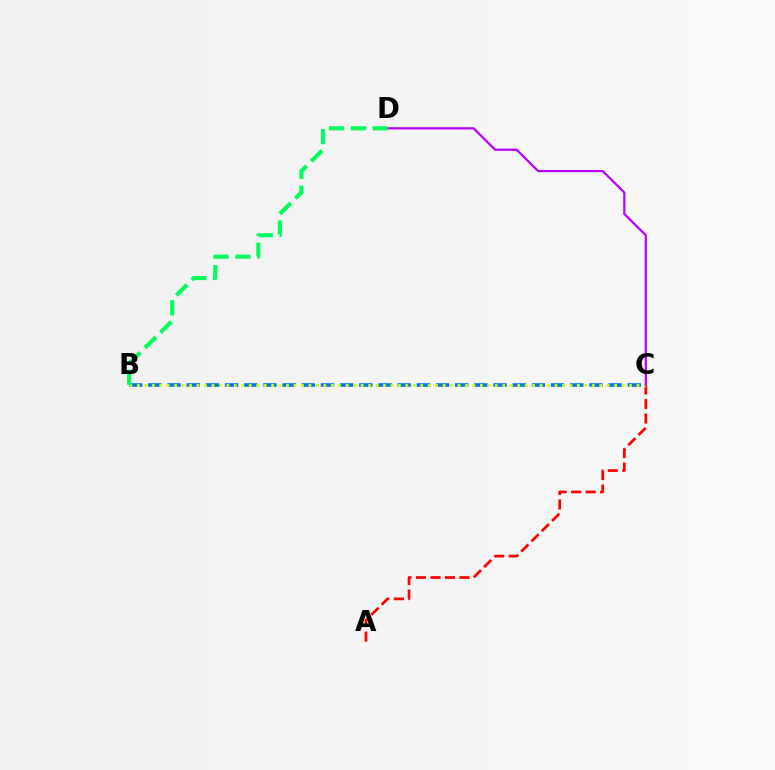{('B', 'C'): [{'color': '#0074ff', 'line_style': 'dashed', 'thickness': 2.61}, {'color': '#d1ff00', 'line_style': 'dotted', 'thickness': 2.03}], ('A', 'C'): [{'color': '#ff0000', 'line_style': 'dashed', 'thickness': 1.97}], ('C', 'D'): [{'color': '#b900ff', 'line_style': 'solid', 'thickness': 1.6}], ('B', 'D'): [{'color': '#00ff5c', 'line_style': 'dashed', 'thickness': 2.97}]}